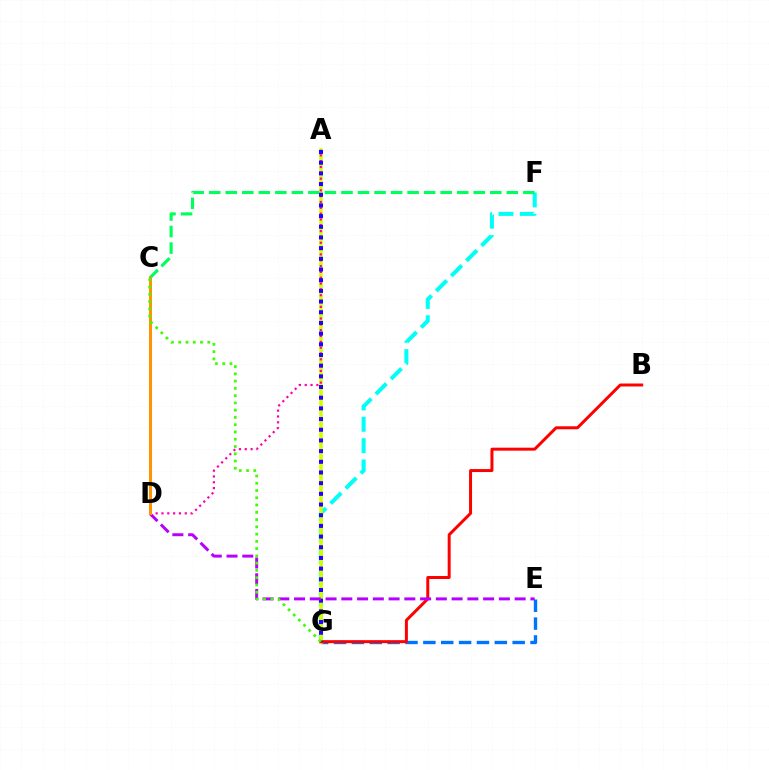{('F', 'G'): [{'color': '#00fff6', 'line_style': 'dashed', 'thickness': 2.9}], ('E', 'G'): [{'color': '#0074ff', 'line_style': 'dashed', 'thickness': 2.43}], ('C', 'F'): [{'color': '#00ff5c', 'line_style': 'dashed', 'thickness': 2.25}], ('A', 'G'): [{'color': '#d1ff00', 'line_style': 'solid', 'thickness': 2.58}, {'color': '#2500ff', 'line_style': 'dotted', 'thickness': 2.9}], ('A', 'D'): [{'color': '#ff00ac', 'line_style': 'dotted', 'thickness': 1.58}], ('B', 'G'): [{'color': '#ff0000', 'line_style': 'solid', 'thickness': 2.15}], ('D', 'E'): [{'color': '#b900ff', 'line_style': 'dashed', 'thickness': 2.14}], ('C', 'D'): [{'color': '#ff9400', 'line_style': 'solid', 'thickness': 2.16}], ('C', 'G'): [{'color': '#3dff00', 'line_style': 'dotted', 'thickness': 1.97}]}